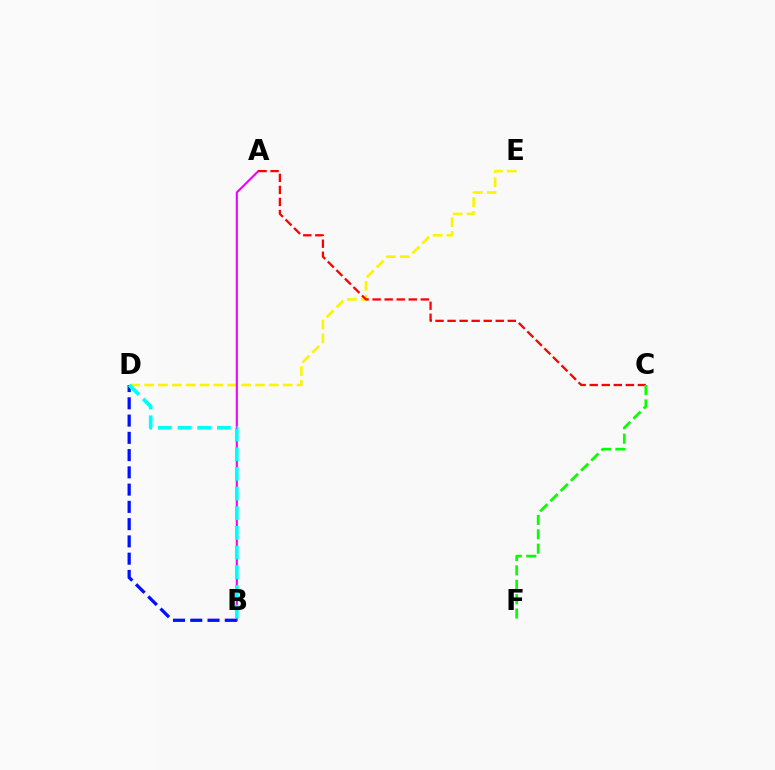{('D', 'E'): [{'color': '#fcf500', 'line_style': 'dashed', 'thickness': 1.88}], ('A', 'B'): [{'color': '#ee00ff', 'line_style': 'solid', 'thickness': 1.51}], ('A', 'C'): [{'color': '#ff0000', 'line_style': 'dashed', 'thickness': 1.64}], ('C', 'F'): [{'color': '#08ff00', 'line_style': 'dashed', 'thickness': 1.96}], ('B', 'D'): [{'color': '#0010ff', 'line_style': 'dashed', 'thickness': 2.34}, {'color': '#00fff6', 'line_style': 'dashed', 'thickness': 2.67}]}